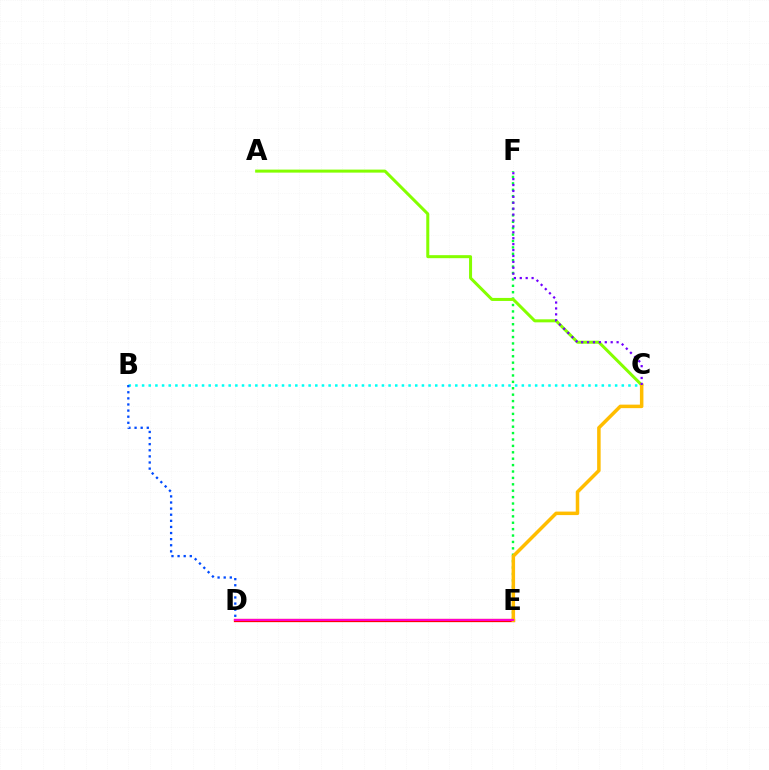{('B', 'C'): [{'color': '#00fff6', 'line_style': 'dotted', 'thickness': 1.81}], ('E', 'F'): [{'color': '#00ff39', 'line_style': 'dotted', 'thickness': 1.74}], ('A', 'C'): [{'color': '#84ff00', 'line_style': 'solid', 'thickness': 2.17}], ('D', 'E'): [{'color': '#ff0000', 'line_style': 'solid', 'thickness': 2.36}, {'color': '#ff00cf', 'line_style': 'solid', 'thickness': 1.5}], ('C', 'E'): [{'color': '#ffbd00', 'line_style': 'solid', 'thickness': 2.52}], ('C', 'F'): [{'color': '#7200ff', 'line_style': 'dotted', 'thickness': 1.61}], ('B', 'D'): [{'color': '#004bff', 'line_style': 'dotted', 'thickness': 1.66}]}